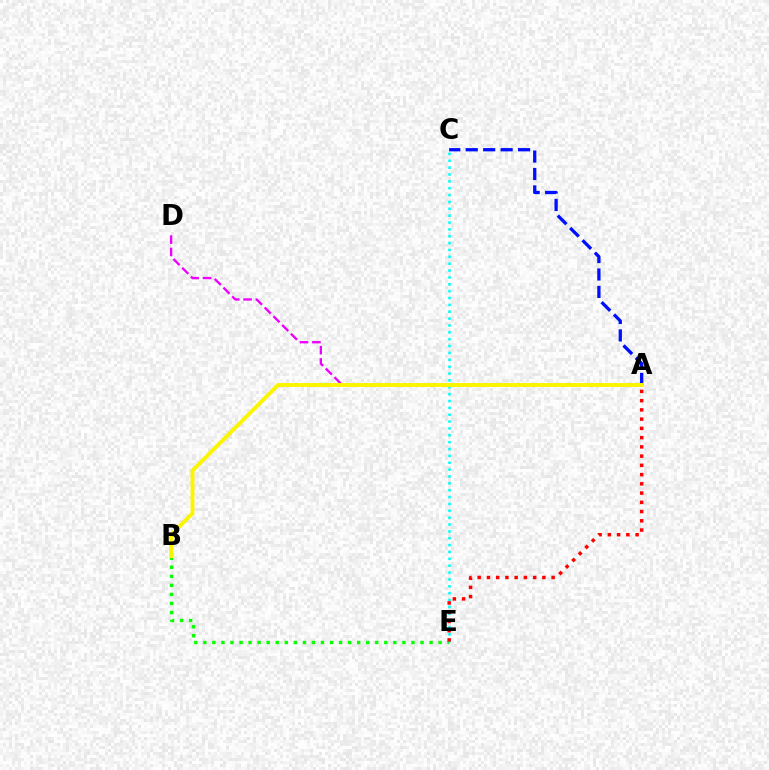{('A', 'D'): [{'color': '#ee00ff', 'line_style': 'dashed', 'thickness': 1.68}], ('B', 'E'): [{'color': '#08ff00', 'line_style': 'dotted', 'thickness': 2.46}], ('C', 'E'): [{'color': '#00fff6', 'line_style': 'dotted', 'thickness': 1.86}], ('A', 'E'): [{'color': '#ff0000', 'line_style': 'dotted', 'thickness': 2.51}], ('A', 'C'): [{'color': '#0010ff', 'line_style': 'dashed', 'thickness': 2.37}], ('A', 'B'): [{'color': '#fcf500', 'line_style': 'solid', 'thickness': 2.82}]}